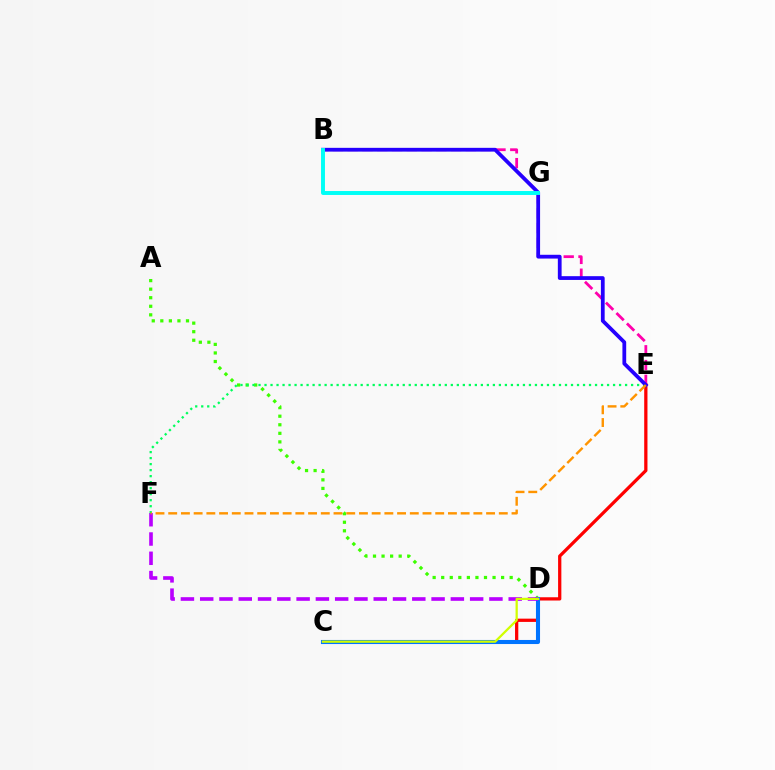{('A', 'D'): [{'color': '#3dff00', 'line_style': 'dotted', 'thickness': 2.33}], ('B', 'E'): [{'color': '#ff00ac', 'line_style': 'dashed', 'thickness': 2.01}, {'color': '#2500ff', 'line_style': 'solid', 'thickness': 2.71}], ('C', 'E'): [{'color': '#ff0000', 'line_style': 'solid', 'thickness': 2.35}], ('C', 'D'): [{'color': '#0074ff', 'line_style': 'solid', 'thickness': 2.94}, {'color': '#d1ff00', 'line_style': 'solid', 'thickness': 1.62}], ('D', 'F'): [{'color': '#b900ff', 'line_style': 'dashed', 'thickness': 2.62}], ('E', 'F'): [{'color': '#00ff5c', 'line_style': 'dotted', 'thickness': 1.63}, {'color': '#ff9400', 'line_style': 'dashed', 'thickness': 1.73}], ('B', 'G'): [{'color': '#00fff6', 'line_style': 'solid', 'thickness': 2.83}]}